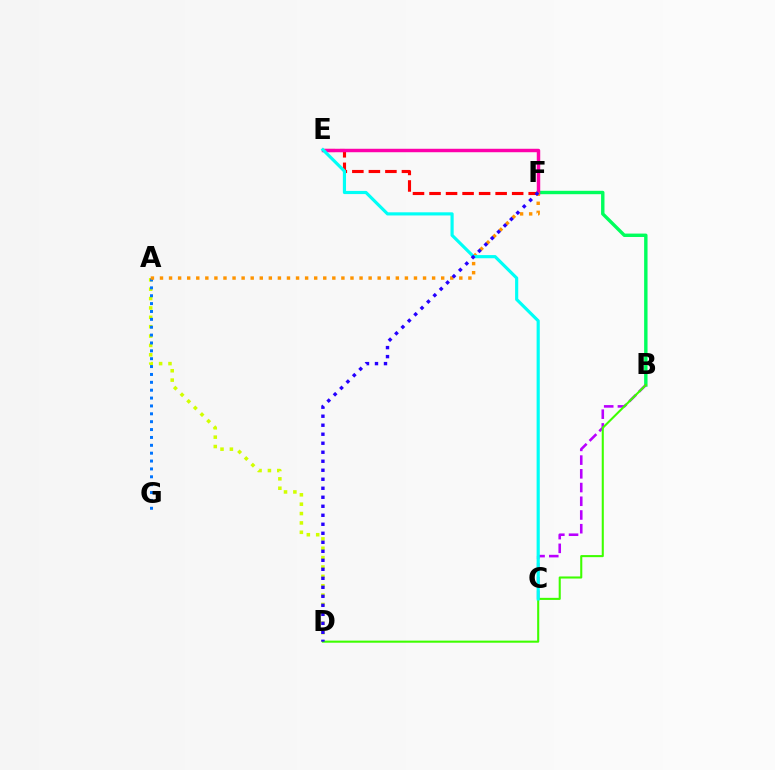{('E', 'F'): [{'color': '#ff0000', 'line_style': 'dashed', 'thickness': 2.25}, {'color': '#ff00ac', 'line_style': 'solid', 'thickness': 2.49}], ('B', 'F'): [{'color': '#00ff5c', 'line_style': 'solid', 'thickness': 2.45}], ('A', 'D'): [{'color': '#d1ff00', 'line_style': 'dotted', 'thickness': 2.55}], ('A', 'G'): [{'color': '#0074ff', 'line_style': 'dotted', 'thickness': 2.14}], ('B', 'C'): [{'color': '#b900ff', 'line_style': 'dashed', 'thickness': 1.86}], ('B', 'D'): [{'color': '#3dff00', 'line_style': 'solid', 'thickness': 1.5}], ('A', 'F'): [{'color': '#ff9400', 'line_style': 'dotted', 'thickness': 2.46}], ('C', 'E'): [{'color': '#00fff6', 'line_style': 'solid', 'thickness': 2.27}], ('D', 'F'): [{'color': '#2500ff', 'line_style': 'dotted', 'thickness': 2.45}]}